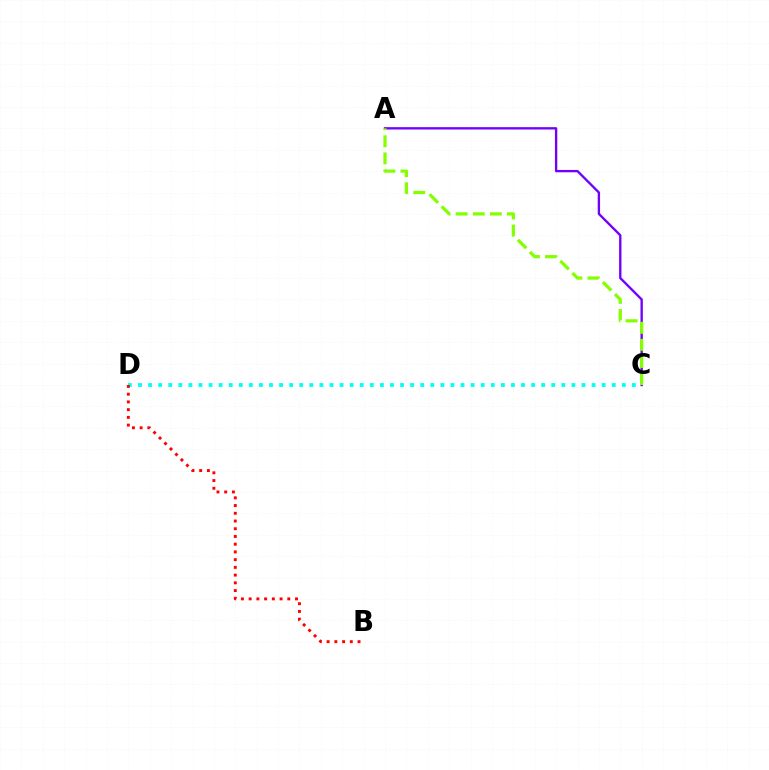{('C', 'D'): [{'color': '#00fff6', 'line_style': 'dotted', 'thickness': 2.74}], ('A', 'C'): [{'color': '#7200ff', 'line_style': 'solid', 'thickness': 1.69}, {'color': '#84ff00', 'line_style': 'dashed', 'thickness': 2.32}], ('B', 'D'): [{'color': '#ff0000', 'line_style': 'dotted', 'thickness': 2.1}]}